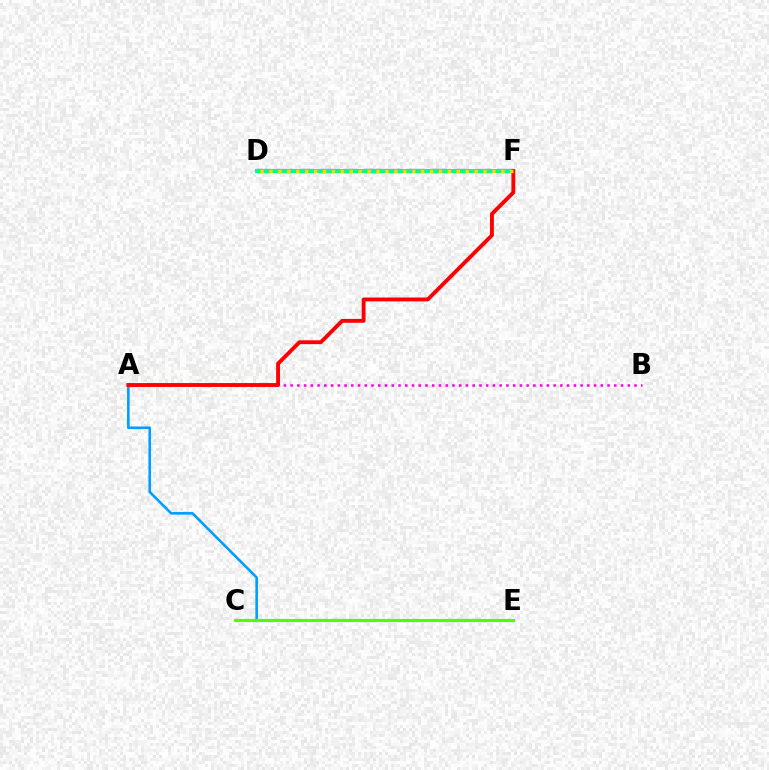{('D', 'F'): [{'color': '#3700ff', 'line_style': 'dashed', 'thickness': 3.0}, {'color': '#00ff86', 'line_style': 'solid', 'thickness': 2.93}, {'color': '#ffd500', 'line_style': 'dotted', 'thickness': 2.42}], ('A', 'B'): [{'color': '#ff00ed', 'line_style': 'dotted', 'thickness': 1.83}], ('A', 'E'): [{'color': '#009eff', 'line_style': 'solid', 'thickness': 1.87}], ('A', 'F'): [{'color': '#ff0000', 'line_style': 'solid', 'thickness': 2.78}], ('C', 'E'): [{'color': '#4fff00', 'line_style': 'solid', 'thickness': 2.24}]}